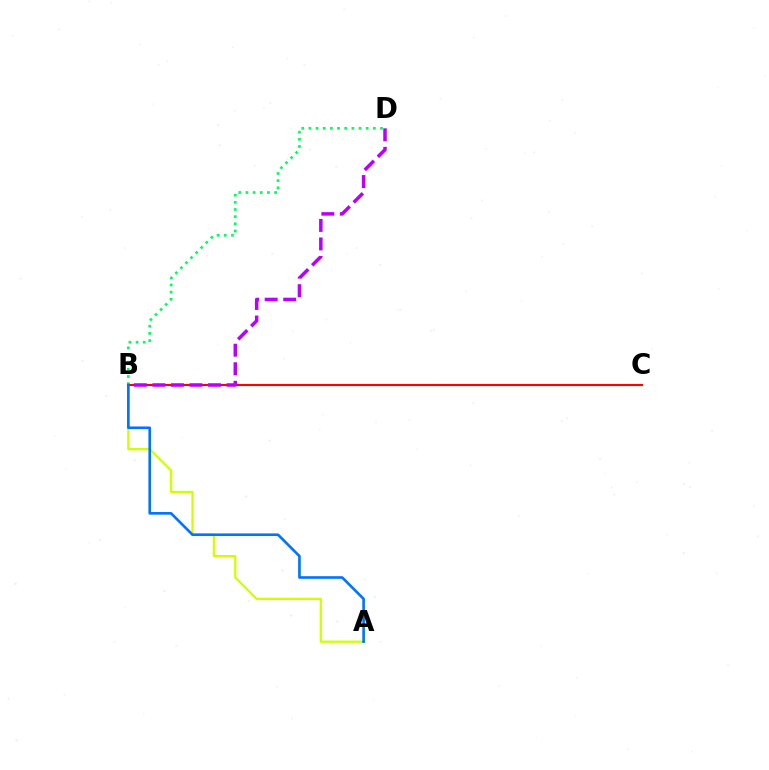{('A', 'B'): [{'color': '#d1ff00', 'line_style': 'solid', 'thickness': 1.64}, {'color': '#0074ff', 'line_style': 'solid', 'thickness': 1.9}], ('B', 'D'): [{'color': '#00ff5c', 'line_style': 'dotted', 'thickness': 1.95}, {'color': '#b900ff', 'line_style': 'dashed', 'thickness': 2.52}], ('B', 'C'): [{'color': '#ff0000', 'line_style': 'solid', 'thickness': 1.53}]}